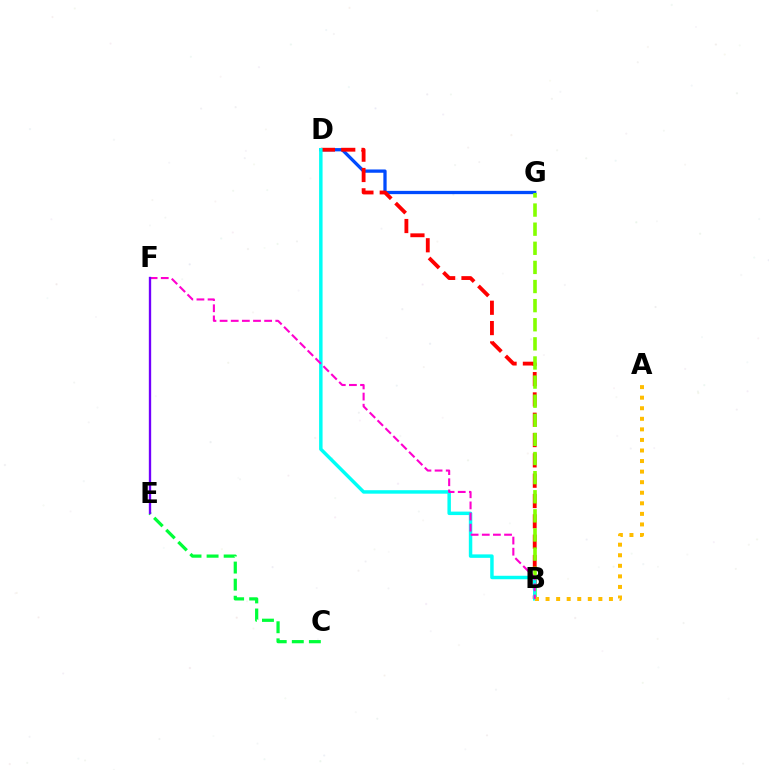{('D', 'G'): [{'color': '#004bff', 'line_style': 'solid', 'thickness': 2.36}], ('C', 'E'): [{'color': '#00ff39', 'line_style': 'dashed', 'thickness': 2.32}], ('B', 'D'): [{'color': '#ff0000', 'line_style': 'dashed', 'thickness': 2.76}, {'color': '#00fff6', 'line_style': 'solid', 'thickness': 2.49}], ('B', 'G'): [{'color': '#84ff00', 'line_style': 'dashed', 'thickness': 2.6}], ('A', 'B'): [{'color': '#ffbd00', 'line_style': 'dotted', 'thickness': 2.87}], ('B', 'F'): [{'color': '#ff00cf', 'line_style': 'dashed', 'thickness': 1.51}], ('E', 'F'): [{'color': '#7200ff', 'line_style': 'solid', 'thickness': 1.69}]}